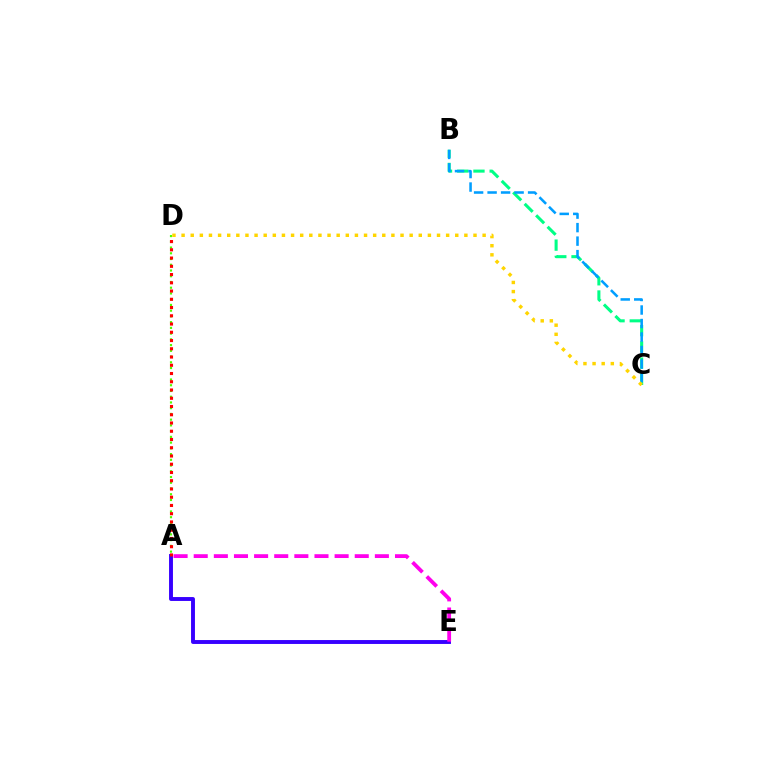{('A', 'E'): [{'color': '#3700ff', 'line_style': 'solid', 'thickness': 2.81}, {'color': '#ff00ed', 'line_style': 'dashed', 'thickness': 2.73}], ('B', 'C'): [{'color': '#00ff86', 'line_style': 'dashed', 'thickness': 2.2}, {'color': '#009eff', 'line_style': 'dashed', 'thickness': 1.83}], ('A', 'D'): [{'color': '#4fff00', 'line_style': 'dotted', 'thickness': 1.56}, {'color': '#ff0000', 'line_style': 'dotted', 'thickness': 2.24}], ('C', 'D'): [{'color': '#ffd500', 'line_style': 'dotted', 'thickness': 2.48}]}